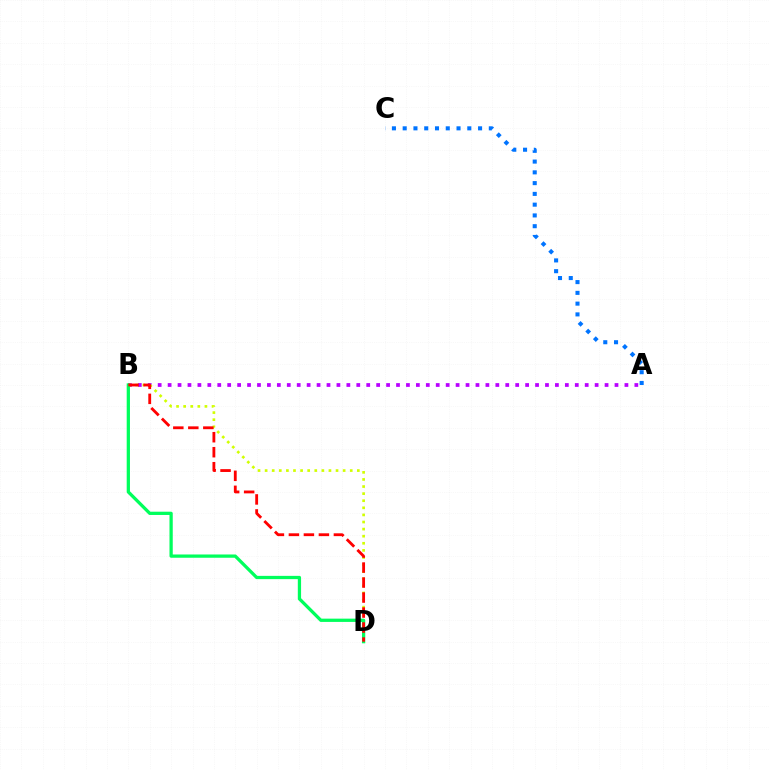{('A', 'C'): [{'color': '#0074ff', 'line_style': 'dotted', 'thickness': 2.93}], ('A', 'B'): [{'color': '#b900ff', 'line_style': 'dotted', 'thickness': 2.7}], ('B', 'D'): [{'color': '#d1ff00', 'line_style': 'dotted', 'thickness': 1.93}, {'color': '#00ff5c', 'line_style': 'solid', 'thickness': 2.35}, {'color': '#ff0000', 'line_style': 'dashed', 'thickness': 2.04}]}